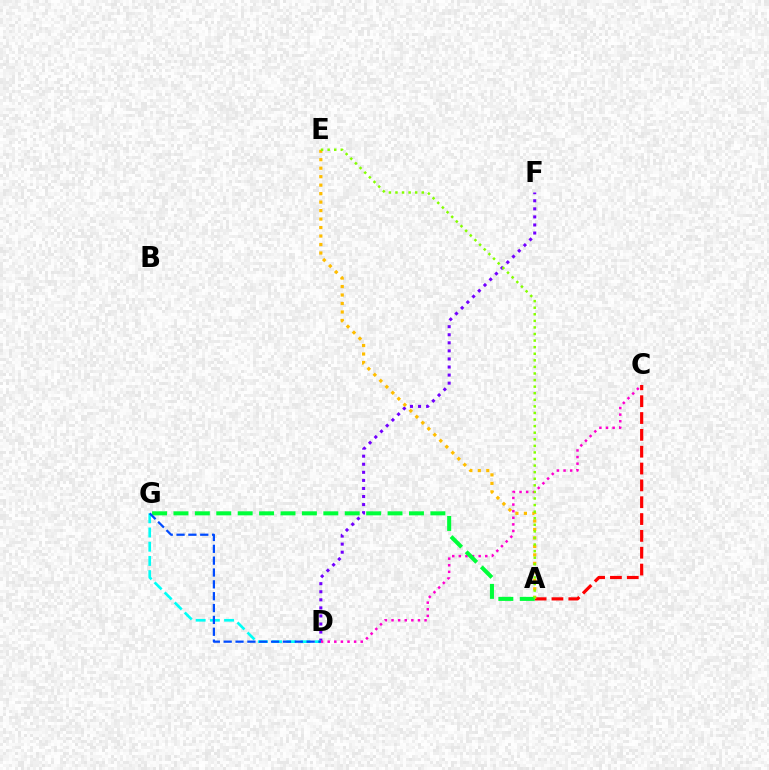{('A', 'C'): [{'color': '#ff0000', 'line_style': 'dashed', 'thickness': 2.29}], ('D', 'F'): [{'color': '#7200ff', 'line_style': 'dotted', 'thickness': 2.19}], ('D', 'G'): [{'color': '#00fff6', 'line_style': 'dashed', 'thickness': 1.93}, {'color': '#004bff', 'line_style': 'dashed', 'thickness': 1.61}], ('C', 'D'): [{'color': '#ff00cf', 'line_style': 'dotted', 'thickness': 1.8}], ('A', 'E'): [{'color': '#ffbd00', 'line_style': 'dotted', 'thickness': 2.3}, {'color': '#84ff00', 'line_style': 'dotted', 'thickness': 1.79}], ('A', 'G'): [{'color': '#00ff39', 'line_style': 'dashed', 'thickness': 2.91}]}